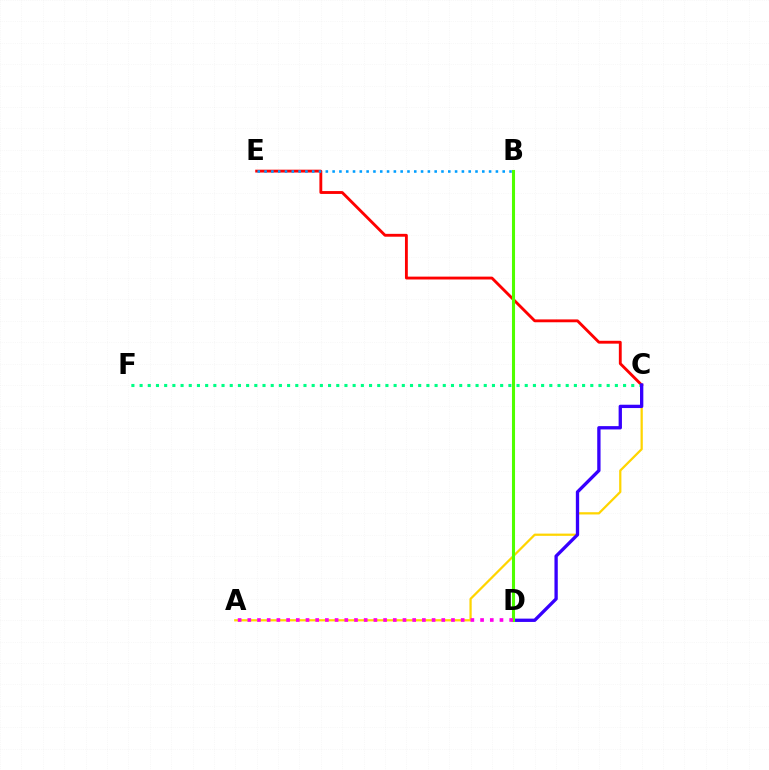{('C', 'E'): [{'color': '#ff0000', 'line_style': 'solid', 'thickness': 2.06}], ('A', 'C'): [{'color': '#ffd500', 'line_style': 'solid', 'thickness': 1.62}], ('C', 'F'): [{'color': '#00ff86', 'line_style': 'dotted', 'thickness': 2.23}], ('C', 'D'): [{'color': '#3700ff', 'line_style': 'solid', 'thickness': 2.39}], ('B', 'D'): [{'color': '#4fff00', 'line_style': 'solid', 'thickness': 2.22}], ('B', 'E'): [{'color': '#009eff', 'line_style': 'dotted', 'thickness': 1.85}], ('A', 'D'): [{'color': '#ff00ed', 'line_style': 'dotted', 'thickness': 2.64}]}